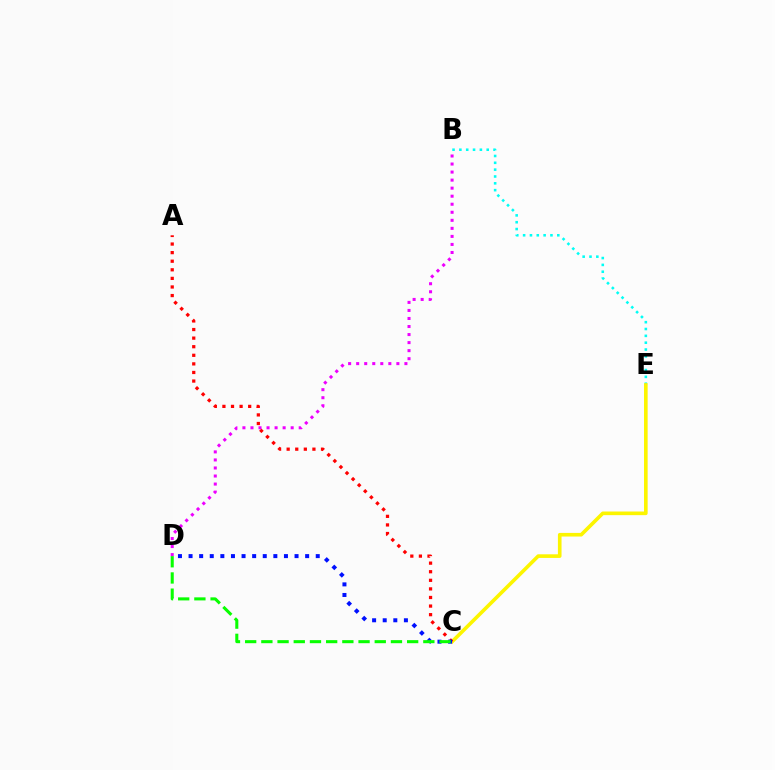{('B', 'E'): [{'color': '#00fff6', 'line_style': 'dotted', 'thickness': 1.86}], ('C', 'E'): [{'color': '#fcf500', 'line_style': 'solid', 'thickness': 2.62}], ('A', 'C'): [{'color': '#ff0000', 'line_style': 'dotted', 'thickness': 2.33}], ('B', 'D'): [{'color': '#ee00ff', 'line_style': 'dotted', 'thickness': 2.18}], ('C', 'D'): [{'color': '#0010ff', 'line_style': 'dotted', 'thickness': 2.88}, {'color': '#08ff00', 'line_style': 'dashed', 'thickness': 2.2}]}